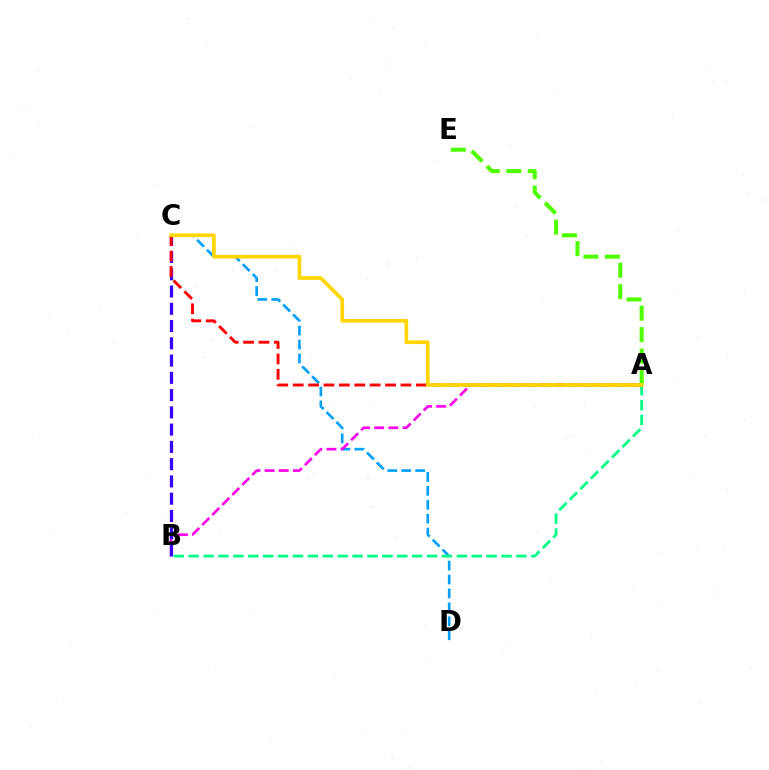{('C', 'D'): [{'color': '#009eff', 'line_style': 'dashed', 'thickness': 1.89}], ('A', 'B'): [{'color': '#ff00ed', 'line_style': 'dashed', 'thickness': 1.92}, {'color': '#00ff86', 'line_style': 'dashed', 'thickness': 2.02}], ('B', 'C'): [{'color': '#3700ff', 'line_style': 'dashed', 'thickness': 2.35}], ('A', 'C'): [{'color': '#ff0000', 'line_style': 'dashed', 'thickness': 2.09}, {'color': '#ffd500', 'line_style': 'solid', 'thickness': 2.63}], ('A', 'E'): [{'color': '#4fff00', 'line_style': 'dashed', 'thickness': 2.91}]}